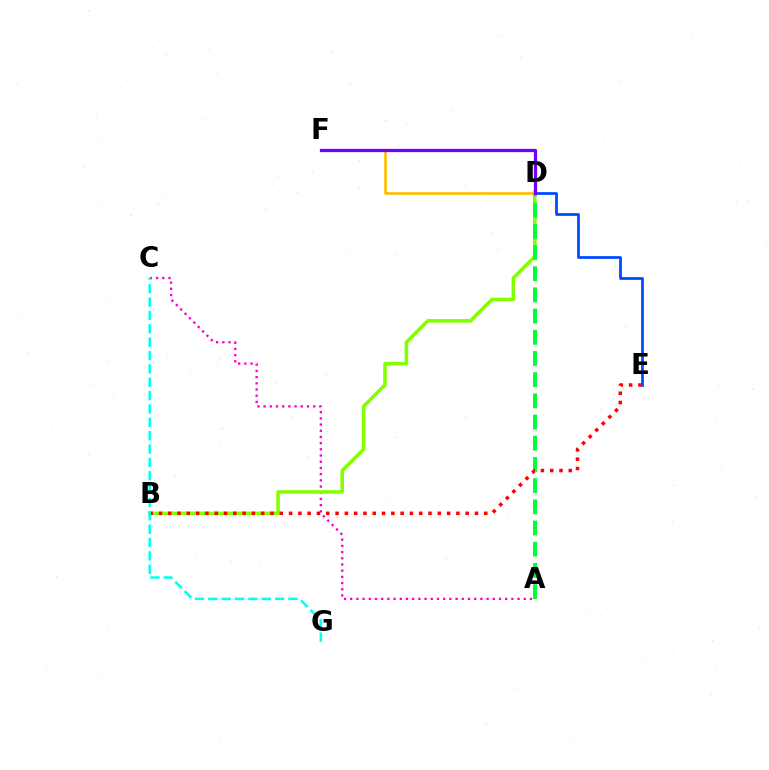{('A', 'C'): [{'color': '#ff00cf', 'line_style': 'dotted', 'thickness': 1.68}], ('B', 'D'): [{'color': '#84ff00', 'line_style': 'solid', 'thickness': 2.56}], ('D', 'E'): [{'color': '#004bff', 'line_style': 'solid', 'thickness': 1.99}], ('A', 'D'): [{'color': '#00ff39', 'line_style': 'dashed', 'thickness': 2.88}], ('D', 'F'): [{'color': '#ffbd00', 'line_style': 'solid', 'thickness': 1.9}, {'color': '#7200ff', 'line_style': 'solid', 'thickness': 2.35}], ('B', 'E'): [{'color': '#ff0000', 'line_style': 'dotted', 'thickness': 2.53}], ('C', 'G'): [{'color': '#00fff6', 'line_style': 'dashed', 'thickness': 1.81}]}